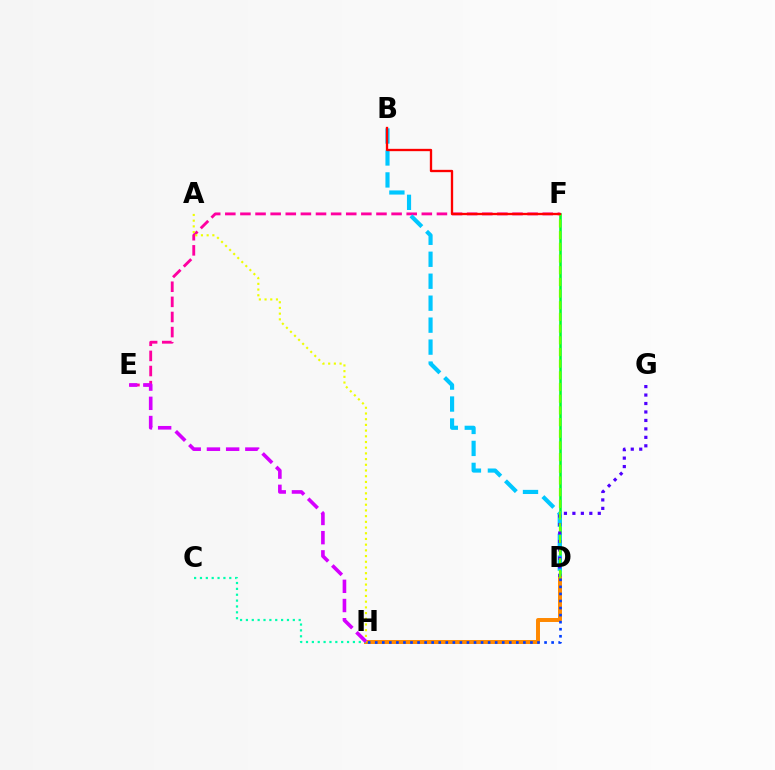{('D', 'F'): [{'color': '#00ff27', 'line_style': 'solid', 'thickness': 1.86}, {'color': '#66ff00', 'line_style': 'dashed', 'thickness': 1.59}], ('D', 'H'): [{'color': '#ff8800', 'line_style': 'solid', 'thickness': 2.85}, {'color': '#003fff', 'line_style': 'dotted', 'thickness': 1.92}], ('E', 'F'): [{'color': '#ff00a0', 'line_style': 'dashed', 'thickness': 2.05}], ('A', 'H'): [{'color': '#eeff00', 'line_style': 'dotted', 'thickness': 1.55}], ('C', 'H'): [{'color': '#00ffaf', 'line_style': 'dotted', 'thickness': 1.59}], ('E', 'H'): [{'color': '#d600ff', 'line_style': 'dashed', 'thickness': 2.61}], ('B', 'D'): [{'color': '#00c7ff', 'line_style': 'dashed', 'thickness': 2.98}], ('D', 'G'): [{'color': '#4f00ff', 'line_style': 'dotted', 'thickness': 2.3}], ('B', 'F'): [{'color': '#ff0000', 'line_style': 'solid', 'thickness': 1.68}]}